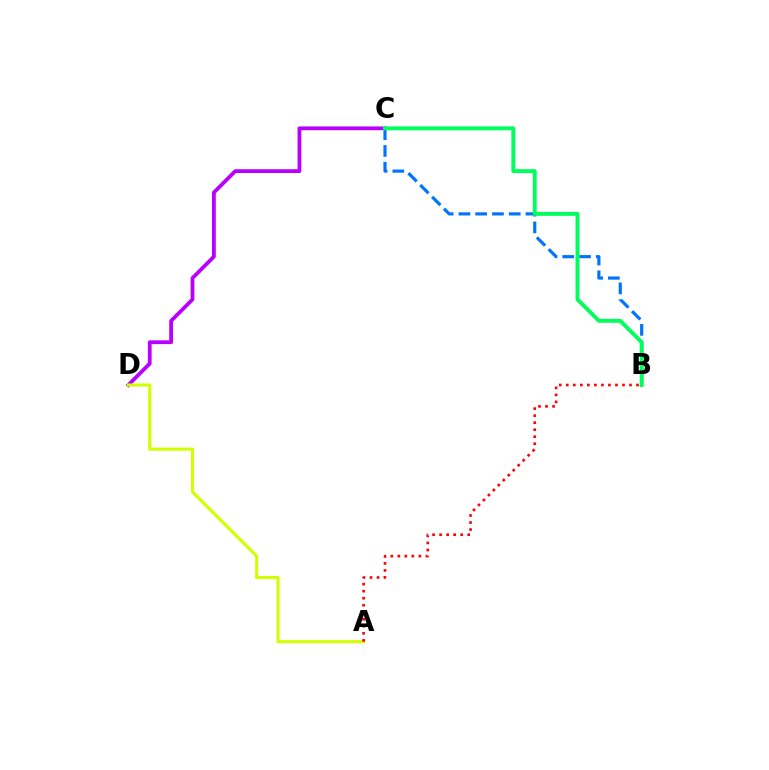{('C', 'D'): [{'color': '#b900ff', 'line_style': 'solid', 'thickness': 2.72}], ('B', 'C'): [{'color': '#0074ff', 'line_style': 'dashed', 'thickness': 2.28}, {'color': '#00ff5c', 'line_style': 'solid', 'thickness': 2.82}], ('A', 'D'): [{'color': '#d1ff00', 'line_style': 'solid', 'thickness': 2.22}], ('A', 'B'): [{'color': '#ff0000', 'line_style': 'dotted', 'thickness': 1.91}]}